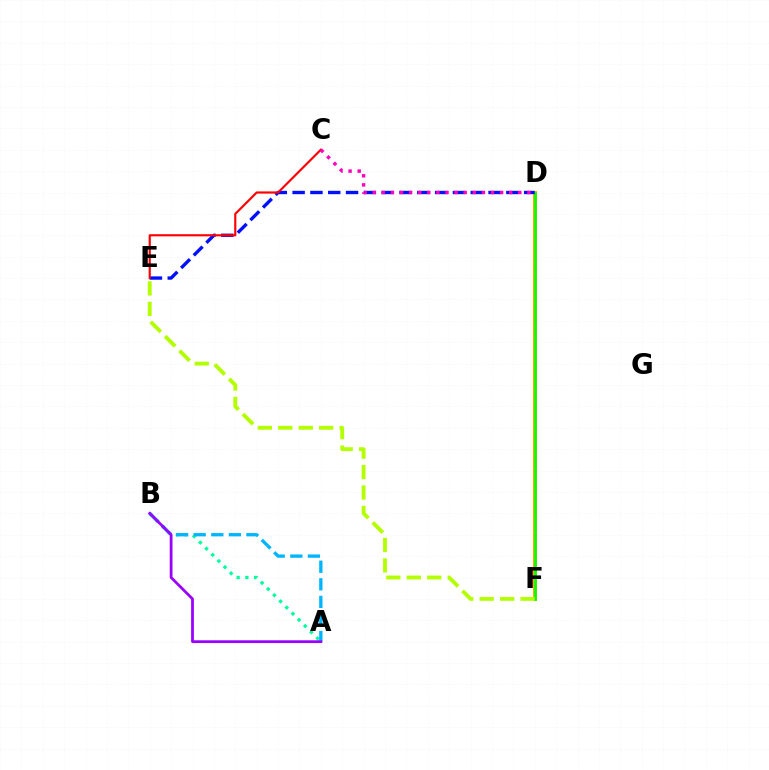{('A', 'B'): [{'color': '#00ff9d', 'line_style': 'dotted', 'thickness': 2.37}, {'color': '#00b5ff', 'line_style': 'dashed', 'thickness': 2.39}, {'color': '#9b00ff', 'line_style': 'solid', 'thickness': 1.99}], ('D', 'F'): [{'color': '#ffa500', 'line_style': 'solid', 'thickness': 2.85}, {'color': '#08ff00', 'line_style': 'solid', 'thickness': 1.91}], ('E', 'F'): [{'color': '#b3ff00', 'line_style': 'dashed', 'thickness': 2.78}], ('D', 'E'): [{'color': '#0010ff', 'line_style': 'dashed', 'thickness': 2.42}], ('C', 'E'): [{'color': '#ff0000', 'line_style': 'solid', 'thickness': 1.55}], ('C', 'D'): [{'color': '#ff00bd', 'line_style': 'dotted', 'thickness': 2.47}]}